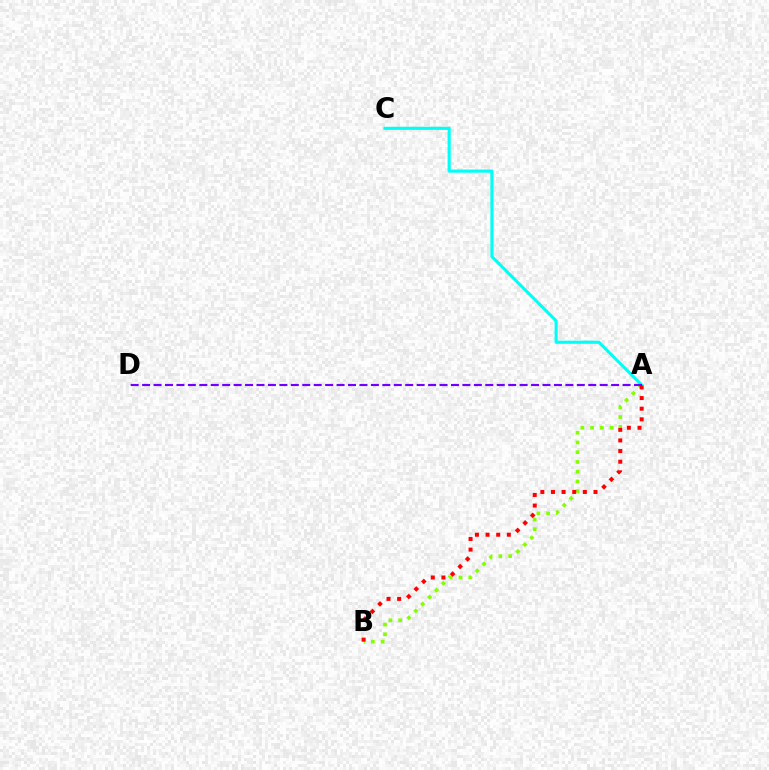{('A', 'B'): [{'color': '#84ff00', 'line_style': 'dotted', 'thickness': 2.65}, {'color': '#ff0000', 'line_style': 'dotted', 'thickness': 2.89}], ('A', 'C'): [{'color': '#00fff6', 'line_style': 'solid', 'thickness': 2.25}], ('A', 'D'): [{'color': '#7200ff', 'line_style': 'dashed', 'thickness': 1.55}]}